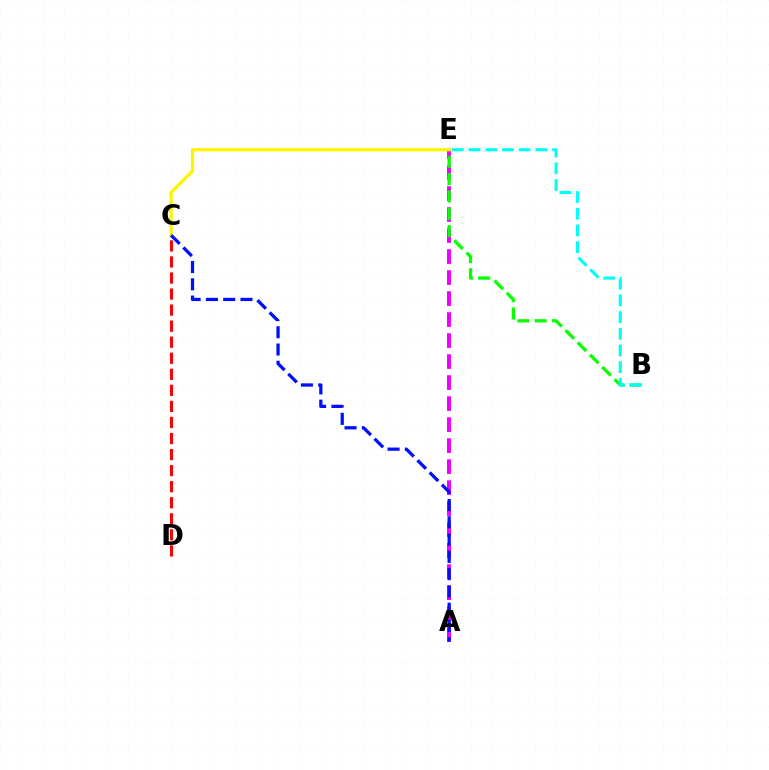{('A', 'E'): [{'color': '#ee00ff', 'line_style': 'dashed', 'thickness': 2.85}], ('B', 'E'): [{'color': '#08ff00', 'line_style': 'dashed', 'thickness': 2.36}, {'color': '#00fff6', 'line_style': 'dashed', 'thickness': 2.27}], ('C', 'D'): [{'color': '#ff0000', 'line_style': 'dashed', 'thickness': 2.18}], ('C', 'E'): [{'color': '#fcf500', 'line_style': 'solid', 'thickness': 2.35}], ('A', 'C'): [{'color': '#0010ff', 'line_style': 'dashed', 'thickness': 2.35}]}